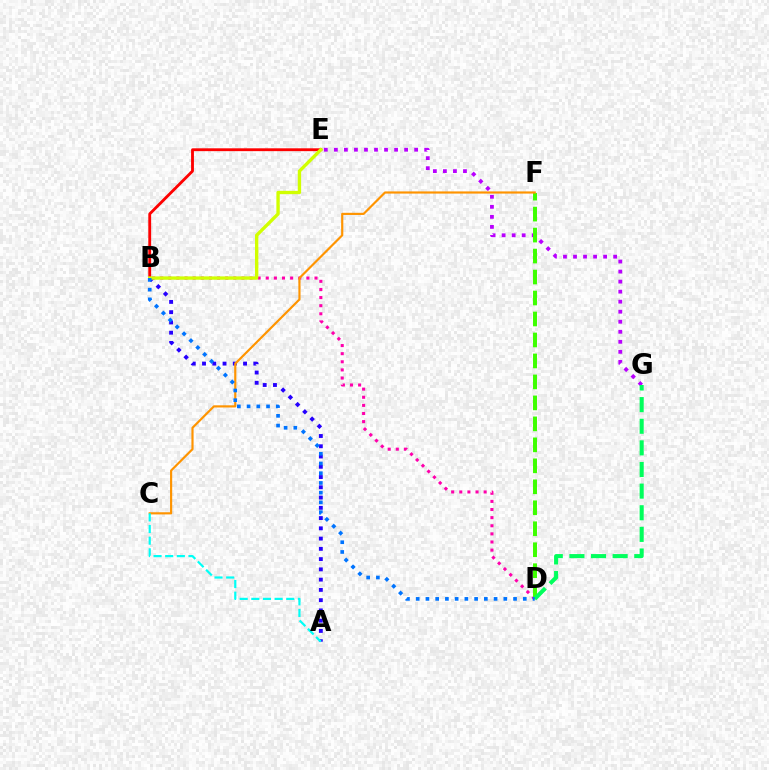{('B', 'D'): [{'color': '#ff00ac', 'line_style': 'dotted', 'thickness': 2.21}, {'color': '#0074ff', 'line_style': 'dotted', 'thickness': 2.64}], ('B', 'E'): [{'color': '#ff0000', 'line_style': 'solid', 'thickness': 2.04}, {'color': '#d1ff00', 'line_style': 'solid', 'thickness': 2.41}], ('A', 'B'): [{'color': '#2500ff', 'line_style': 'dotted', 'thickness': 2.79}], ('E', 'G'): [{'color': '#b900ff', 'line_style': 'dotted', 'thickness': 2.73}], ('D', 'F'): [{'color': '#3dff00', 'line_style': 'dashed', 'thickness': 2.85}], ('C', 'F'): [{'color': '#ff9400', 'line_style': 'solid', 'thickness': 1.56}], ('D', 'G'): [{'color': '#00ff5c', 'line_style': 'dashed', 'thickness': 2.94}], ('A', 'C'): [{'color': '#00fff6', 'line_style': 'dashed', 'thickness': 1.58}]}